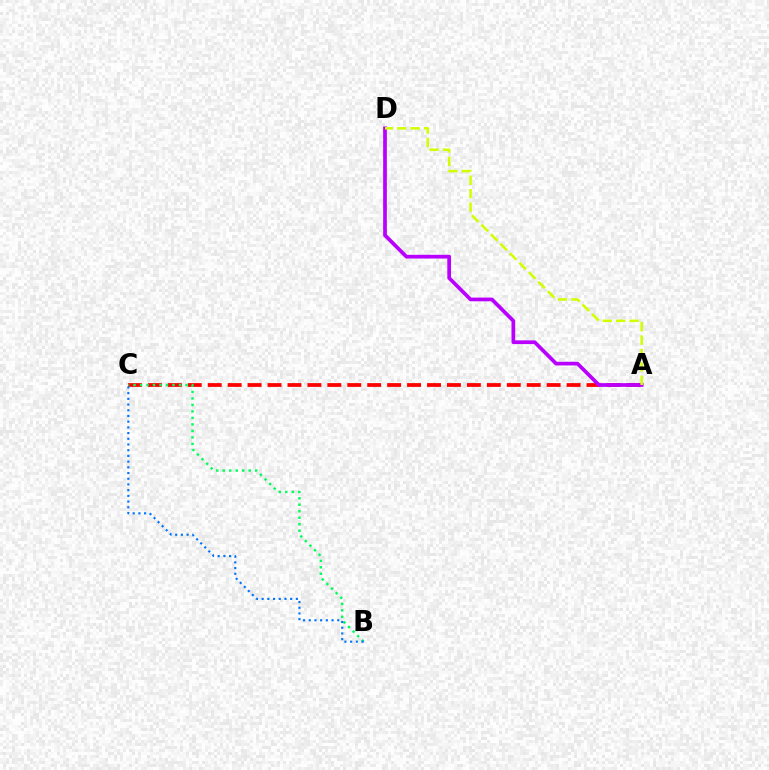{('A', 'C'): [{'color': '#ff0000', 'line_style': 'dashed', 'thickness': 2.71}], ('B', 'C'): [{'color': '#00ff5c', 'line_style': 'dotted', 'thickness': 1.76}, {'color': '#0074ff', 'line_style': 'dotted', 'thickness': 1.55}], ('A', 'D'): [{'color': '#b900ff', 'line_style': 'solid', 'thickness': 2.67}, {'color': '#d1ff00', 'line_style': 'dashed', 'thickness': 1.82}]}